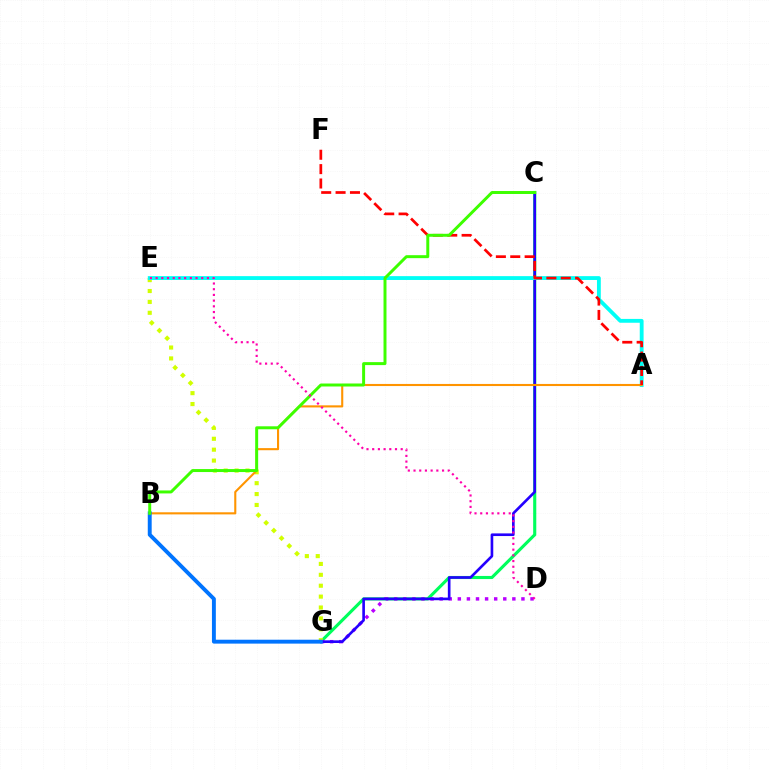{('C', 'G'): [{'color': '#00ff5c', 'line_style': 'solid', 'thickness': 2.24}, {'color': '#2500ff', 'line_style': 'solid', 'thickness': 1.91}], ('D', 'G'): [{'color': '#b900ff', 'line_style': 'dotted', 'thickness': 2.47}], ('E', 'G'): [{'color': '#d1ff00', 'line_style': 'dotted', 'thickness': 2.96}], ('A', 'E'): [{'color': '#00fff6', 'line_style': 'solid', 'thickness': 2.76}], ('A', 'B'): [{'color': '#ff9400', 'line_style': 'solid', 'thickness': 1.51}], ('A', 'F'): [{'color': '#ff0000', 'line_style': 'dashed', 'thickness': 1.95}], ('B', 'G'): [{'color': '#0074ff', 'line_style': 'solid', 'thickness': 2.81}], ('B', 'C'): [{'color': '#3dff00', 'line_style': 'solid', 'thickness': 2.14}], ('D', 'E'): [{'color': '#ff00ac', 'line_style': 'dotted', 'thickness': 1.55}]}